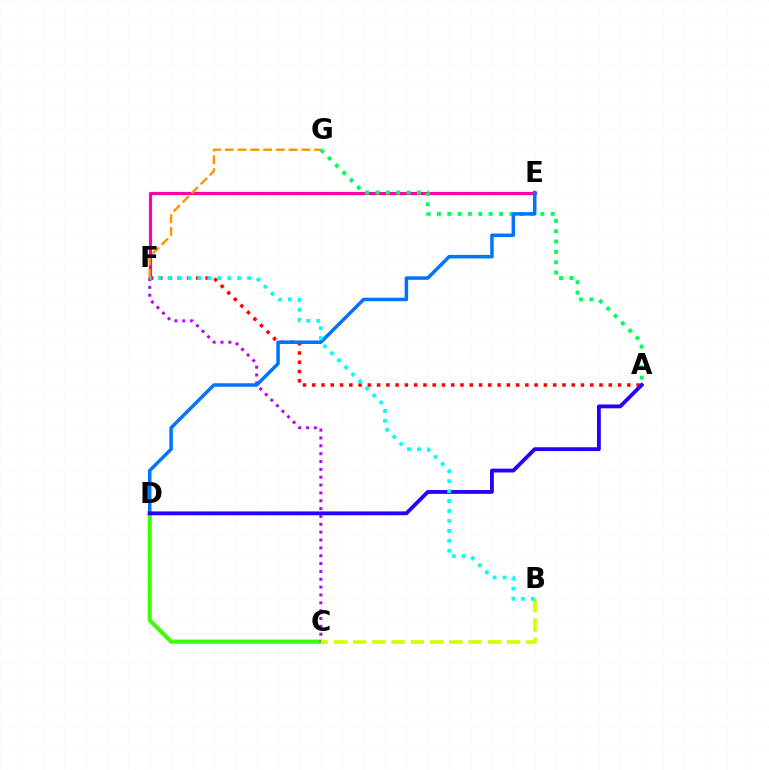{('E', 'F'): [{'color': '#ff00ac', 'line_style': 'solid', 'thickness': 2.29}], ('F', 'G'): [{'color': '#ff9400', 'line_style': 'dashed', 'thickness': 1.73}], ('C', 'D'): [{'color': '#3dff00', 'line_style': 'solid', 'thickness': 2.98}], ('A', 'F'): [{'color': '#ff0000', 'line_style': 'dotted', 'thickness': 2.52}], ('C', 'F'): [{'color': '#b900ff', 'line_style': 'dotted', 'thickness': 2.13}], ('A', 'G'): [{'color': '#00ff5c', 'line_style': 'dotted', 'thickness': 2.81}], ('D', 'E'): [{'color': '#0074ff', 'line_style': 'solid', 'thickness': 2.52}], ('B', 'C'): [{'color': '#d1ff00', 'line_style': 'dashed', 'thickness': 2.61}], ('A', 'D'): [{'color': '#2500ff', 'line_style': 'solid', 'thickness': 2.76}], ('B', 'F'): [{'color': '#00fff6', 'line_style': 'dotted', 'thickness': 2.7}]}